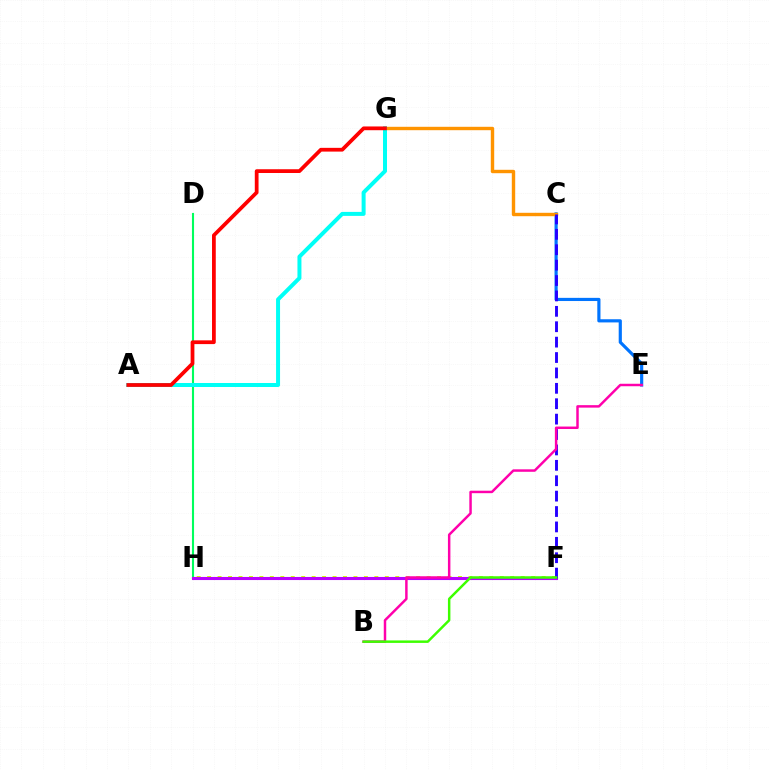{('F', 'H'): [{'color': '#d1ff00', 'line_style': 'dotted', 'thickness': 2.84}, {'color': '#b900ff', 'line_style': 'solid', 'thickness': 2.23}], ('C', 'E'): [{'color': '#0074ff', 'line_style': 'solid', 'thickness': 2.28}], ('C', 'G'): [{'color': '#ff9400', 'line_style': 'solid', 'thickness': 2.45}], ('D', 'H'): [{'color': '#00ff5c', 'line_style': 'solid', 'thickness': 1.52}], ('C', 'F'): [{'color': '#2500ff', 'line_style': 'dashed', 'thickness': 2.09}], ('B', 'E'): [{'color': '#ff00ac', 'line_style': 'solid', 'thickness': 1.78}], ('A', 'G'): [{'color': '#00fff6', 'line_style': 'solid', 'thickness': 2.87}, {'color': '#ff0000', 'line_style': 'solid', 'thickness': 2.7}], ('B', 'F'): [{'color': '#3dff00', 'line_style': 'solid', 'thickness': 1.78}]}